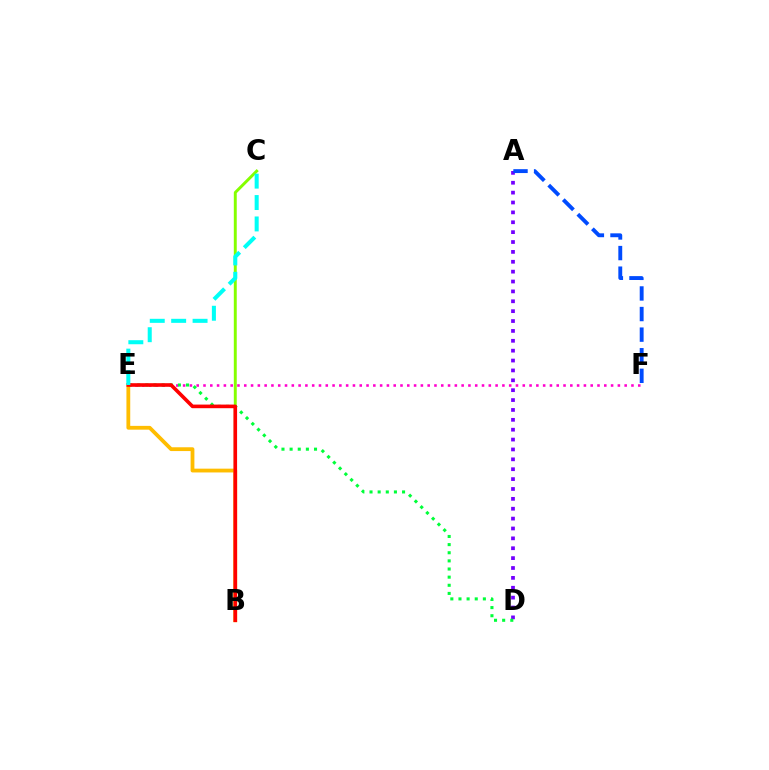{('E', 'F'): [{'color': '#ff00cf', 'line_style': 'dotted', 'thickness': 1.85}], ('B', 'C'): [{'color': '#84ff00', 'line_style': 'solid', 'thickness': 2.11}], ('A', 'D'): [{'color': '#7200ff', 'line_style': 'dotted', 'thickness': 2.68}], ('D', 'E'): [{'color': '#00ff39', 'line_style': 'dotted', 'thickness': 2.21}], ('B', 'E'): [{'color': '#ffbd00', 'line_style': 'solid', 'thickness': 2.73}, {'color': '#ff0000', 'line_style': 'solid', 'thickness': 2.61}], ('A', 'F'): [{'color': '#004bff', 'line_style': 'dashed', 'thickness': 2.8}], ('C', 'E'): [{'color': '#00fff6', 'line_style': 'dashed', 'thickness': 2.91}]}